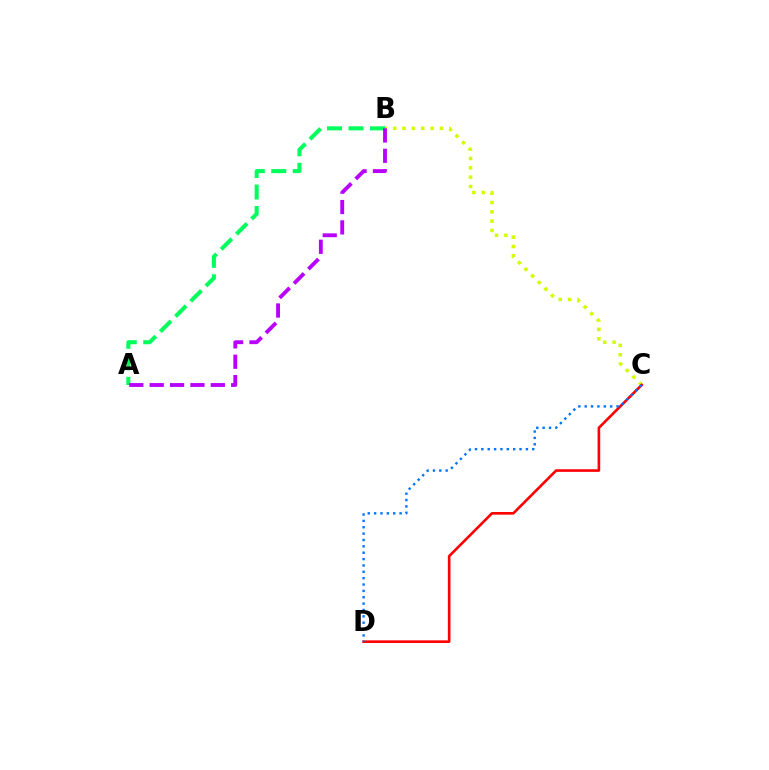{('B', 'C'): [{'color': '#d1ff00', 'line_style': 'dotted', 'thickness': 2.54}], ('C', 'D'): [{'color': '#ff0000', 'line_style': 'solid', 'thickness': 1.89}, {'color': '#0074ff', 'line_style': 'dotted', 'thickness': 1.73}], ('A', 'B'): [{'color': '#00ff5c', 'line_style': 'dashed', 'thickness': 2.92}, {'color': '#b900ff', 'line_style': 'dashed', 'thickness': 2.77}]}